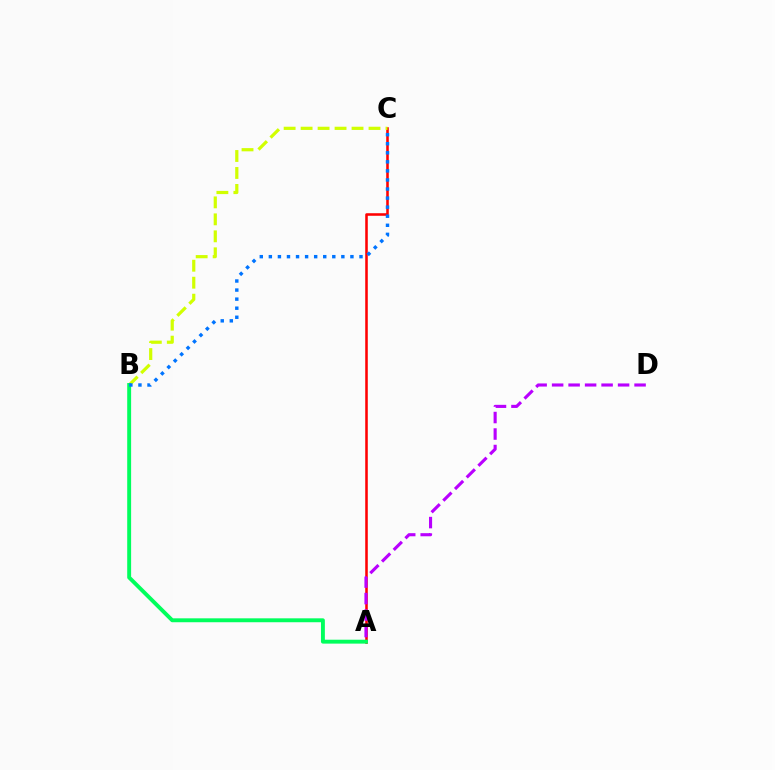{('A', 'C'): [{'color': '#ff0000', 'line_style': 'solid', 'thickness': 1.84}], ('B', 'C'): [{'color': '#d1ff00', 'line_style': 'dashed', 'thickness': 2.31}, {'color': '#0074ff', 'line_style': 'dotted', 'thickness': 2.46}], ('A', 'B'): [{'color': '#00ff5c', 'line_style': 'solid', 'thickness': 2.81}], ('A', 'D'): [{'color': '#b900ff', 'line_style': 'dashed', 'thickness': 2.24}]}